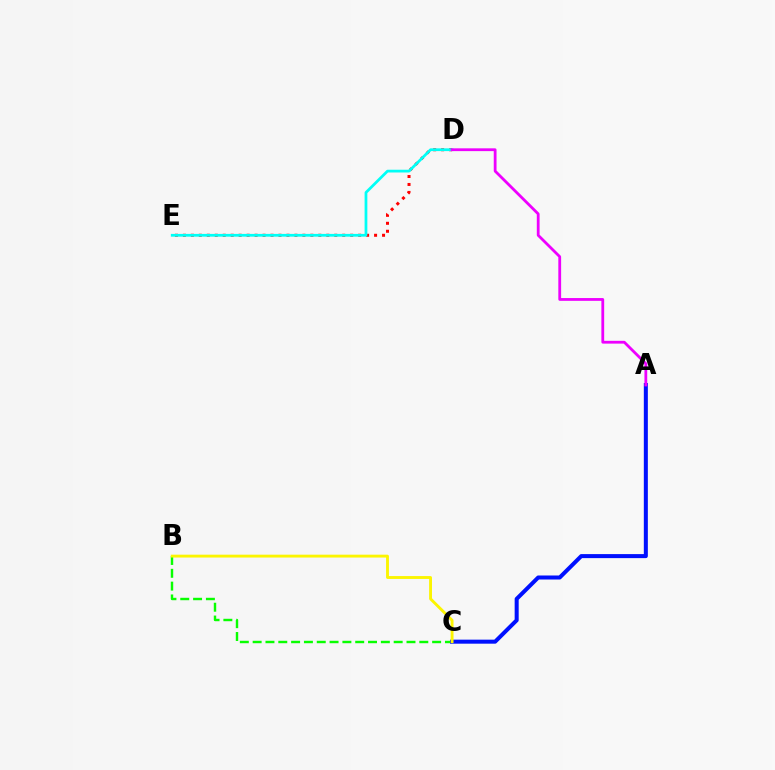{('D', 'E'): [{'color': '#ff0000', 'line_style': 'dotted', 'thickness': 2.16}, {'color': '#00fff6', 'line_style': 'solid', 'thickness': 1.98}], ('B', 'C'): [{'color': '#08ff00', 'line_style': 'dashed', 'thickness': 1.74}, {'color': '#fcf500', 'line_style': 'solid', 'thickness': 2.07}], ('A', 'C'): [{'color': '#0010ff', 'line_style': 'solid', 'thickness': 2.9}], ('A', 'D'): [{'color': '#ee00ff', 'line_style': 'solid', 'thickness': 2.01}]}